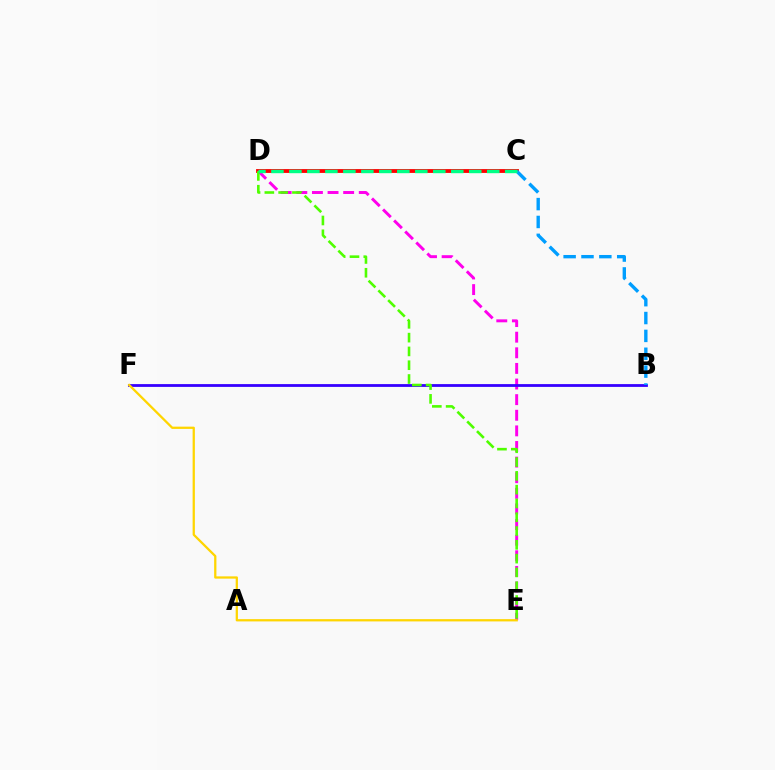{('C', 'D'): [{'color': '#ff0000', 'line_style': 'solid', 'thickness': 2.75}, {'color': '#00ff86', 'line_style': 'dashed', 'thickness': 2.44}], ('D', 'E'): [{'color': '#ff00ed', 'line_style': 'dashed', 'thickness': 2.12}, {'color': '#4fff00', 'line_style': 'dashed', 'thickness': 1.87}], ('B', 'F'): [{'color': '#3700ff', 'line_style': 'solid', 'thickness': 2.02}], ('B', 'C'): [{'color': '#009eff', 'line_style': 'dashed', 'thickness': 2.43}], ('E', 'F'): [{'color': '#ffd500', 'line_style': 'solid', 'thickness': 1.63}]}